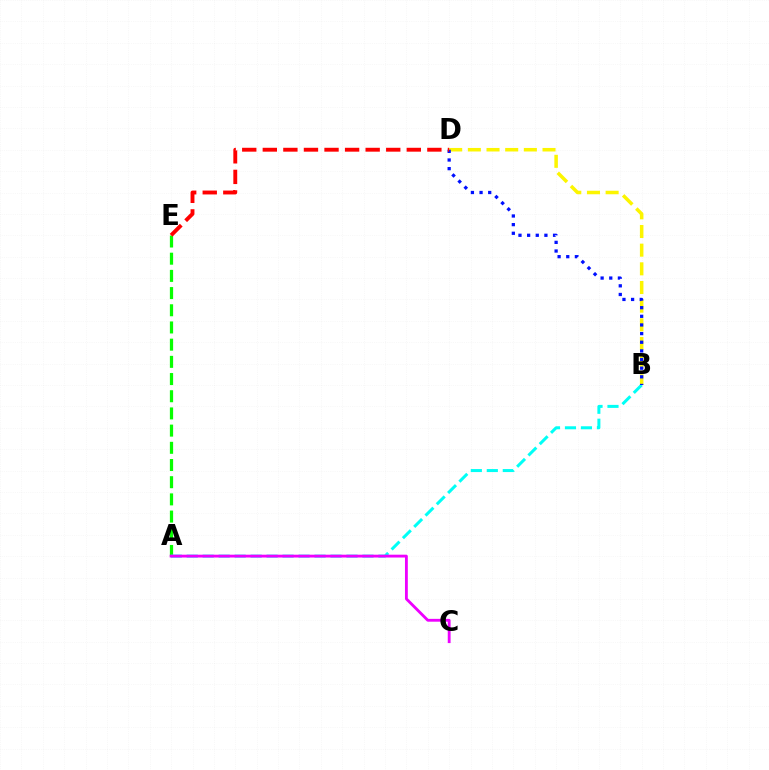{('A', 'E'): [{'color': '#08ff00', 'line_style': 'dashed', 'thickness': 2.34}], ('B', 'D'): [{'color': '#fcf500', 'line_style': 'dashed', 'thickness': 2.54}, {'color': '#0010ff', 'line_style': 'dotted', 'thickness': 2.35}], ('A', 'B'): [{'color': '#00fff6', 'line_style': 'dashed', 'thickness': 2.17}], ('D', 'E'): [{'color': '#ff0000', 'line_style': 'dashed', 'thickness': 2.79}], ('A', 'C'): [{'color': '#ee00ff', 'line_style': 'solid', 'thickness': 2.04}]}